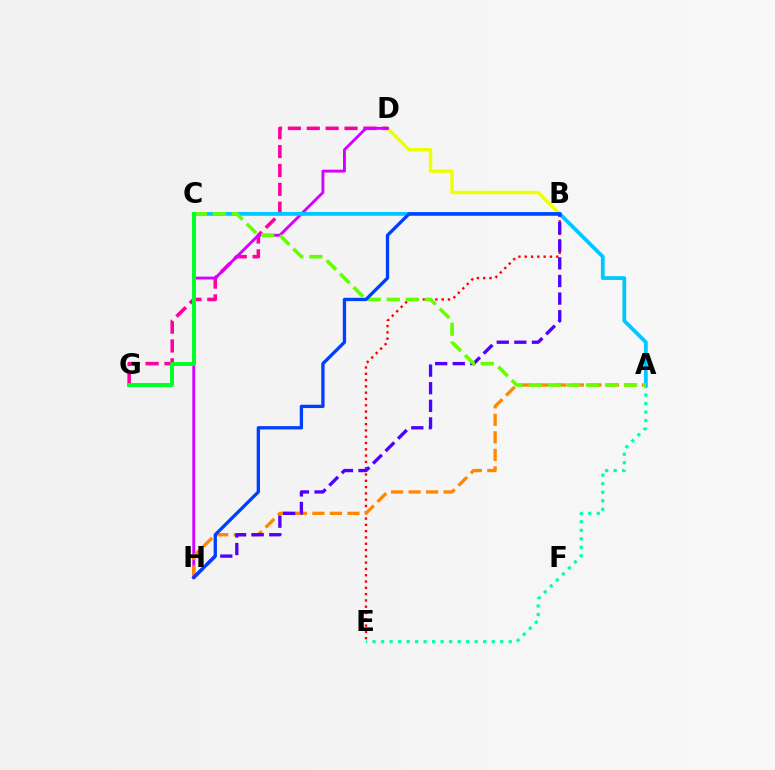{('A', 'E'): [{'color': '#00ffaf', 'line_style': 'dotted', 'thickness': 2.31}], ('B', 'D'): [{'color': '#eeff00', 'line_style': 'solid', 'thickness': 2.48}], ('B', 'E'): [{'color': '#ff0000', 'line_style': 'dotted', 'thickness': 1.71}], ('D', 'G'): [{'color': '#ff00a0', 'line_style': 'dashed', 'thickness': 2.56}], ('D', 'H'): [{'color': '#d600ff', 'line_style': 'solid', 'thickness': 2.08}], ('A', 'C'): [{'color': '#00c7ff', 'line_style': 'solid', 'thickness': 2.71}, {'color': '#66ff00', 'line_style': 'dashed', 'thickness': 2.58}], ('A', 'H'): [{'color': '#ff8800', 'line_style': 'dashed', 'thickness': 2.38}], ('B', 'H'): [{'color': '#4f00ff', 'line_style': 'dashed', 'thickness': 2.39}, {'color': '#003fff', 'line_style': 'solid', 'thickness': 2.39}], ('C', 'G'): [{'color': '#00ff27', 'line_style': 'solid', 'thickness': 2.86}]}